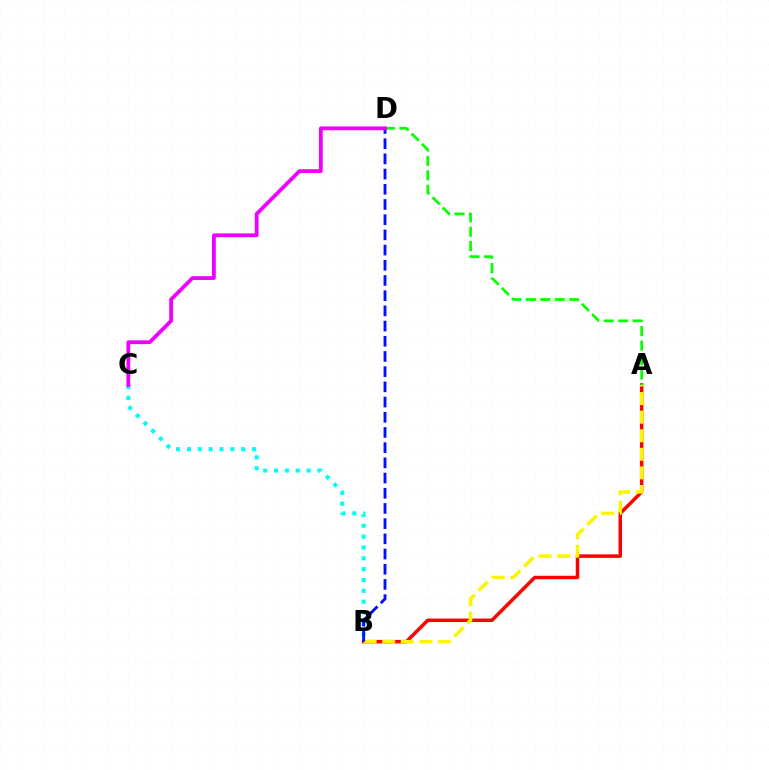{('A', 'B'): [{'color': '#ff0000', 'line_style': 'solid', 'thickness': 2.52}, {'color': '#fcf500', 'line_style': 'dashed', 'thickness': 2.52}], ('A', 'D'): [{'color': '#08ff00', 'line_style': 'dashed', 'thickness': 1.96}], ('B', 'C'): [{'color': '#00fff6', 'line_style': 'dotted', 'thickness': 2.95}], ('B', 'D'): [{'color': '#0010ff', 'line_style': 'dashed', 'thickness': 2.06}], ('C', 'D'): [{'color': '#ee00ff', 'line_style': 'solid', 'thickness': 2.72}]}